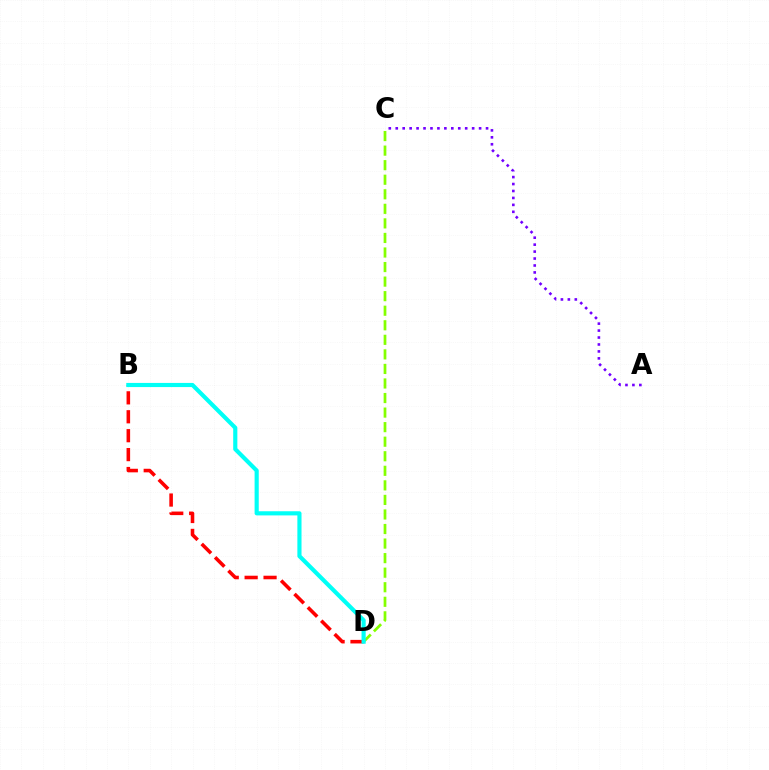{('B', 'D'): [{'color': '#ff0000', 'line_style': 'dashed', 'thickness': 2.57}, {'color': '#00fff6', 'line_style': 'solid', 'thickness': 2.99}], ('C', 'D'): [{'color': '#84ff00', 'line_style': 'dashed', 'thickness': 1.98}], ('A', 'C'): [{'color': '#7200ff', 'line_style': 'dotted', 'thickness': 1.89}]}